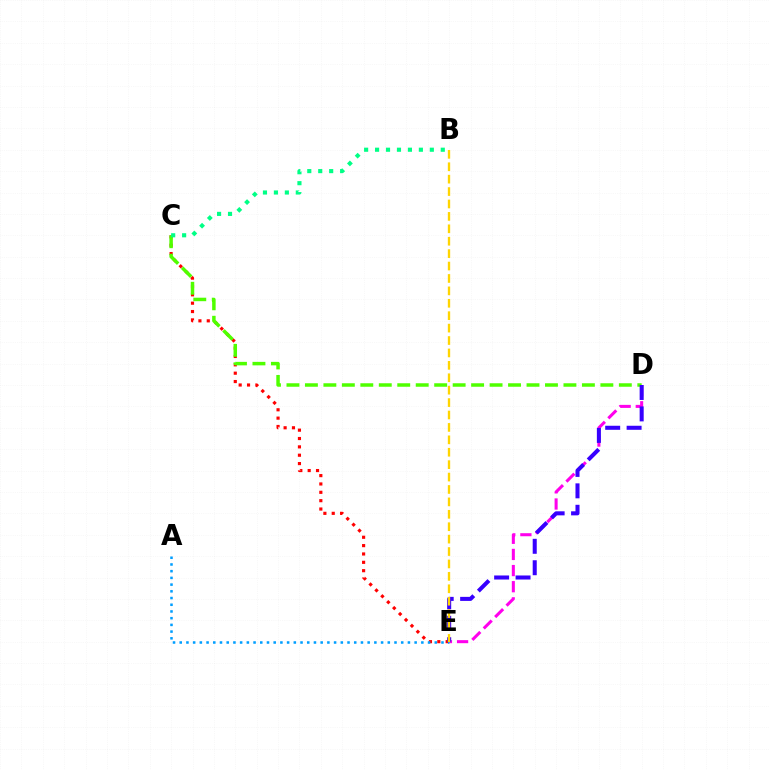{('D', 'E'): [{'color': '#ff00ed', 'line_style': 'dashed', 'thickness': 2.19}, {'color': '#3700ff', 'line_style': 'dashed', 'thickness': 2.91}], ('C', 'E'): [{'color': '#ff0000', 'line_style': 'dotted', 'thickness': 2.27}], ('C', 'D'): [{'color': '#4fff00', 'line_style': 'dashed', 'thickness': 2.51}], ('B', 'C'): [{'color': '#00ff86', 'line_style': 'dotted', 'thickness': 2.98}], ('A', 'E'): [{'color': '#009eff', 'line_style': 'dotted', 'thickness': 1.82}], ('B', 'E'): [{'color': '#ffd500', 'line_style': 'dashed', 'thickness': 1.69}]}